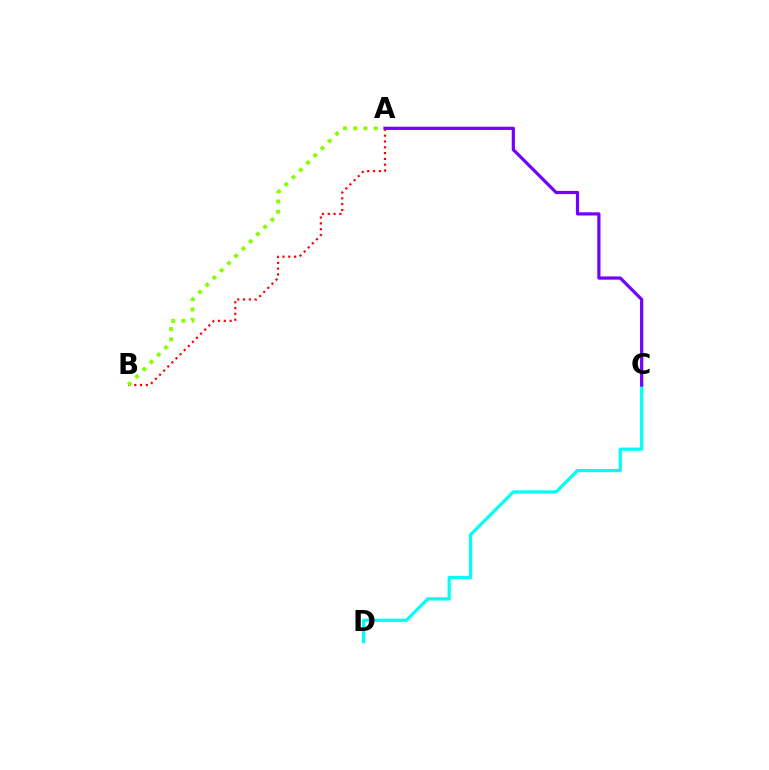{('A', 'B'): [{'color': '#ff0000', 'line_style': 'dotted', 'thickness': 1.58}, {'color': '#84ff00', 'line_style': 'dotted', 'thickness': 2.78}], ('C', 'D'): [{'color': '#00fff6', 'line_style': 'solid', 'thickness': 2.31}], ('A', 'C'): [{'color': '#7200ff', 'line_style': 'solid', 'thickness': 2.31}]}